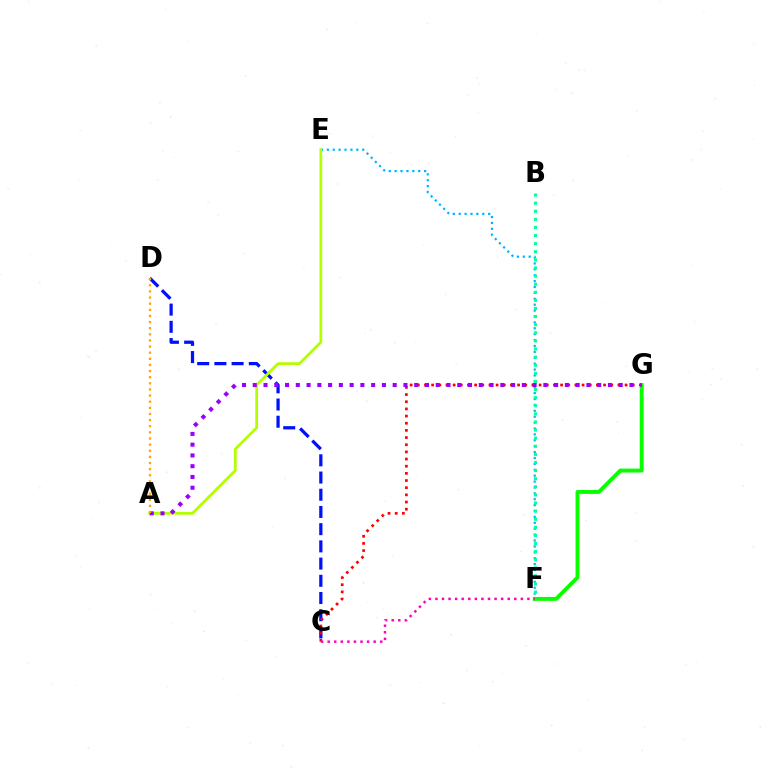{('E', 'F'): [{'color': '#00b5ff', 'line_style': 'dotted', 'thickness': 1.6}], ('C', 'D'): [{'color': '#0010ff', 'line_style': 'dashed', 'thickness': 2.34}], ('A', 'E'): [{'color': '#b3ff00', 'line_style': 'solid', 'thickness': 1.98}], ('F', 'G'): [{'color': '#08ff00', 'line_style': 'solid', 'thickness': 2.81}], ('C', 'G'): [{'color': '#ff0000', 'line_style': 'dotted', 'thickness': 1.95}], ('A', 'G'): [{'color': '#9b00ff', 'line_style': 'dotted', 'thickness': 2.92}], ('B', 'F'): [{'color': '#00ff9d', 'line_style': 'dotted', 'thickness': 2.2}], ('C', 'F'): [{'color': '#ff00bd', 'line_style': 'dotted', 'thickness': 1.79}], ('A', 'D'): [{'color': '#ffa500', 'line_style': 'dotted', 'thickness': 1.67}]}